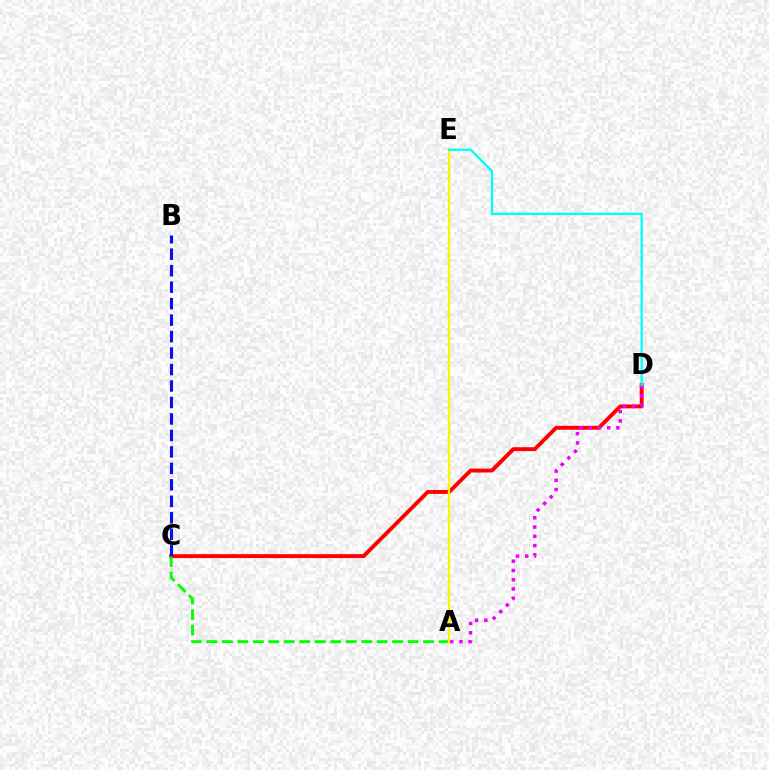{('C', 'D'): [{'color': '#ff0000', 'line_style': 'solid', 'thickness': 2.8}], ('A', 'D'): [{'color': '#ee00ff', 'line_style': 'dotted', 'thickness': 2.52}], ('A', 'C'): [{'color': '#08ff00', 'line_style': 'dashed', 'thickness': 2.1}], ('B', 'C'): [{'color': '#0010ff', 'line_style': 'dashed', 'thickness': 2.24}], ('A', 'E'): [{'color': '#fcf500', 'line_style': 'solid', 'thickness': 1.66}], ('D', 'E'): [{'color': '#00fff6', 'line_style': 'solid', 'thickness': 1.65}]}